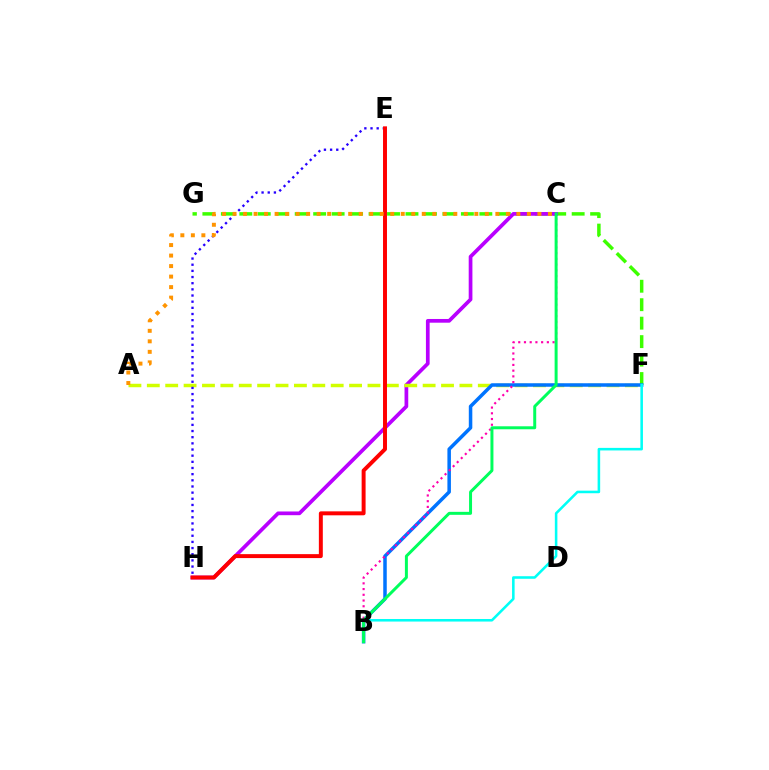{('F', 'G'): [{'color': '#3dff00', 'line_style': 'dashed', 'thickness': 2.51}], ('C', 'H'): [{'color': '#b900ff', 'line_style': 'solid', 'thickness': 2.67}], ('A', 'F'): [{'color': '#d1ff00', 'line_style': 'dashed', 'thickness': 2.5}], ('E', 'H'): [{'color': '#2500ff', 'line_style': 'dotted', 'thickness': 1.67}, {'color': '#ff0000', 'line_style': 'solid', 'thickness': 2.85}], ('B', 'F'): [{'color': '#0074ff', 'line_style': 'solid', 'thickness': 2.53}, {'color': '#00fff6', 'line_style': 'solid', 'thickness': 1.84}], ('B', 'C'): [{'color': '#ff00ac', 'line_style': 'dotted', 'thickness': 1.56}, {'color': '#00ff5c', 'line_style': 'solid', 'thickness': 2.15}], ('A', 'C'): [{'color': '#ff9400', 'line_style': 'dotted', 'thickness': 2.86}]}